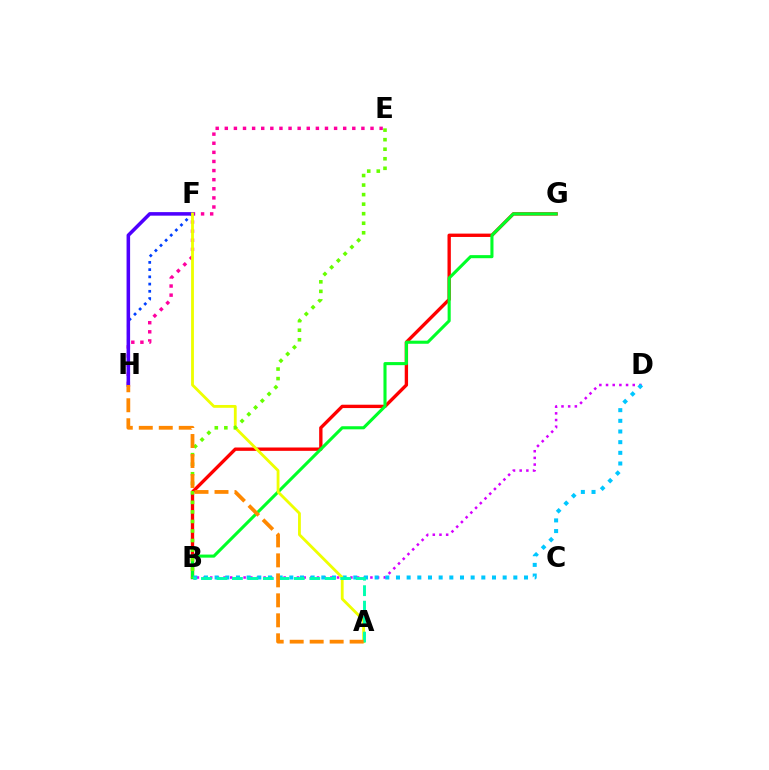{('B', 'G'): [{'color': '#ff0000', 'line_style': 'solid', 'thickness': 2.41}, {'color': '#00ff27', 'line_style': 'solid', 'thickness': 2.22}], ('F', 'H'): [{'color': '#003fff', 'line_style': 'dotted', 'thickness': 1.96}, {'color': '#4f00ff', 'line_style': 'solid', 'thickness': 2.55}], ('B', 'D'): [{'color': '#d600ff', 'line_style': 'dotted', 'thickness': 1.81}, {'color': '#00c7ff', 'line_style': 'dotted', 'thickness': 2.9}], ('E', 'H'): [{'color': '#ff00a0', 'line_style': 'dotted', 'thickness': 2.47}], ('A', 'F'): [{'color': '#eeff00', 'line_style': 'solid', 'thickness': 2.03}], ('B', 'E'): [{'color': '#66ff00', 'line_style': 'dotted', 'thickness': 2.59}], ('A', 'B'): [{'color': '#00ffaf', 'line_style': 'dashed', 'thickness': 2.1}], ('A', 'H'): [{'color': '#ff8800', 'line_style': 'dashed', 'thickness': 2.71}]}